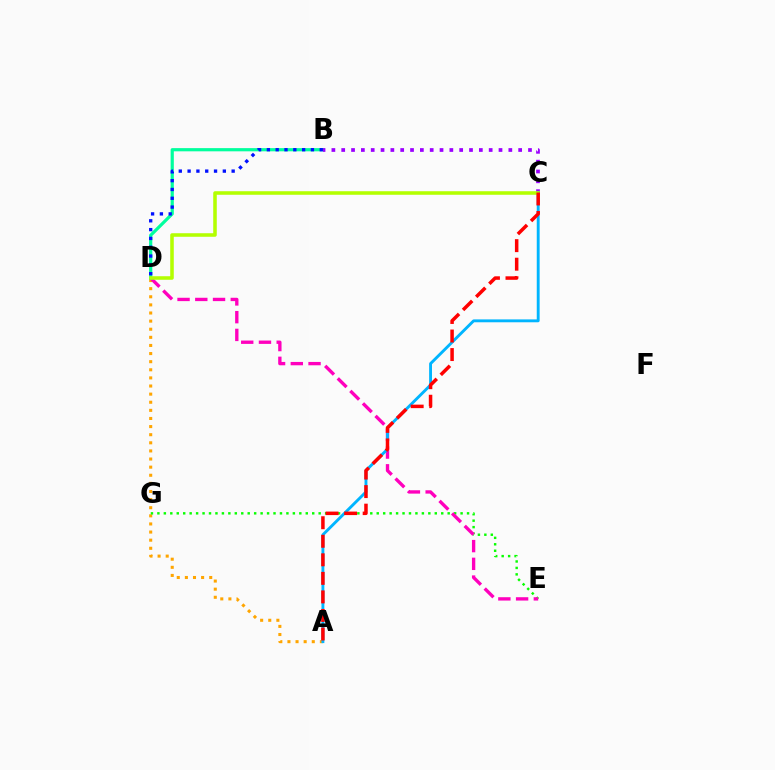{('A', 'D'): [{'color': '#ffa500', 'line_style': 'dotted', 'thickness': 2.2}], ('E', 'G'): [{'color': '#08ff00', 'line_style': 'dotted', 'thickness': 1.75}], ('D', 'E'): [{'color': '#ff00bd', 'line_style': 'dashed', 'thickness': 2.41}], ('B', 'D'): [{'color': '#00ff9d', 'line_style': 'solid', 'thickness': 2.3}, {'color': '#0010ff', 'line_style': 'dotted', 'thickness': 2.39}], ('B', 'C'): [{'color': '#9b00ff', 'line_style': 'dotted', 'thickness': 2.67}], ('A', 'C'): [{'color': '#00b5ff', 'line_style': 'solid', 'thickness': 2.07}, {'color': '#ff0000', 'line_style': 'dashed', 'thickness': 2.52}], ('C', 'D'): [{'color': '#b3ff00', 'line_style': 'solid', 'thickness': 2.55}]}